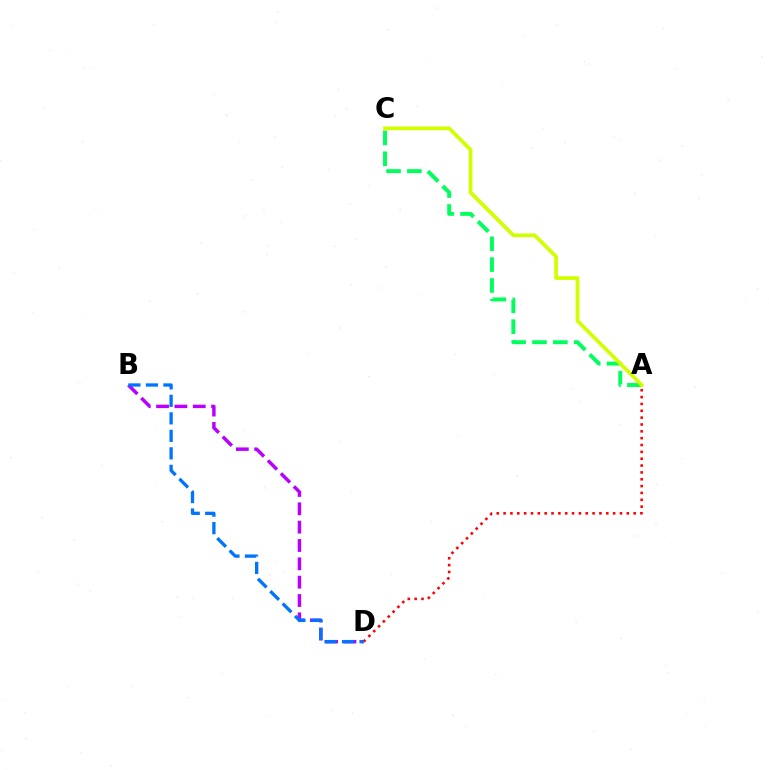{('B', 'D'): [{'color': '#b900ff', 'line_style': 'dashed', 'thickness': 2.49}, {'color': '#0074ff', 'line_style': 'dashed', 'thickness': 2.38}], ('A', 'D'): [{'color': '#ff0000', 'line_style': 'dotted', 'thickness': 1.86}], ('A', 'C'): [{'color': '#00ff5c', 'line_style': 'dashed', 'thickness': 2.83}, {'color': '#d1ff00', 'line_style': 'solid', 'thickness': 2.69}]}